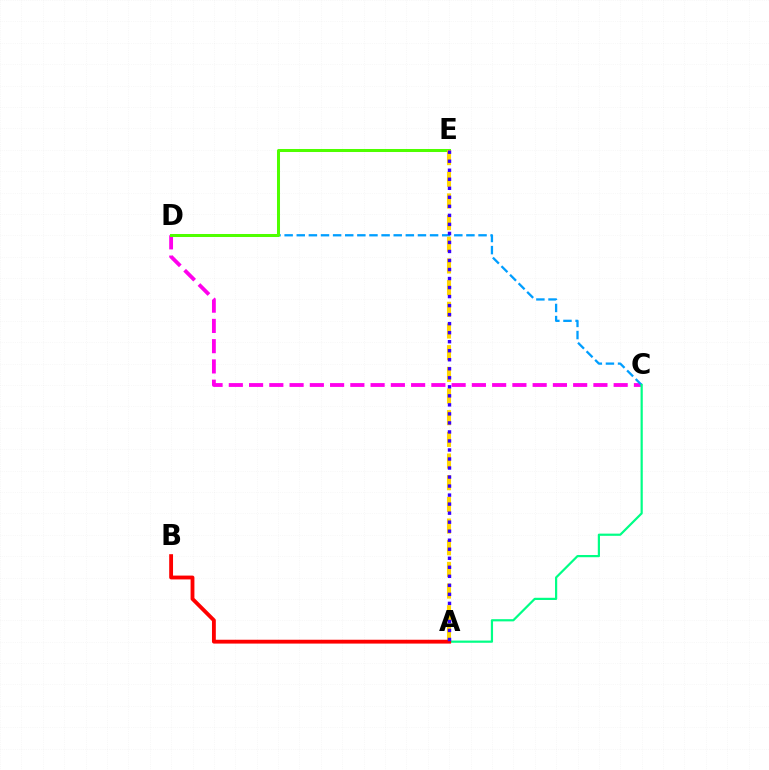{('C', 'D'): [{'color': '#ff00ed', 'line_style': 'dashed', 'thickness': 2.75}, {'color': '#009eff', 'line_style': 'dashed', 'thickness': 1.65}], ('A', 'C'): [{'color': '#00ff86', 'line_style': 'solid', 'thickness': 1.59}], ('D', 'E'): [{'color': '#4fff00', 'line_style': 'solid', 'thickness': 2.17}], ('A', 'E'): [{'color': '#ffd500', 'line_style': 'dashed', 'thickness': 2.94}, {'color': '#3700ff', 'line_style': 'dotted', 'thickness': 2.45}], ('A', 'B'): [{'color': '#ff0000', 'line_style': 'solid', 'thickness': 2.76}]}